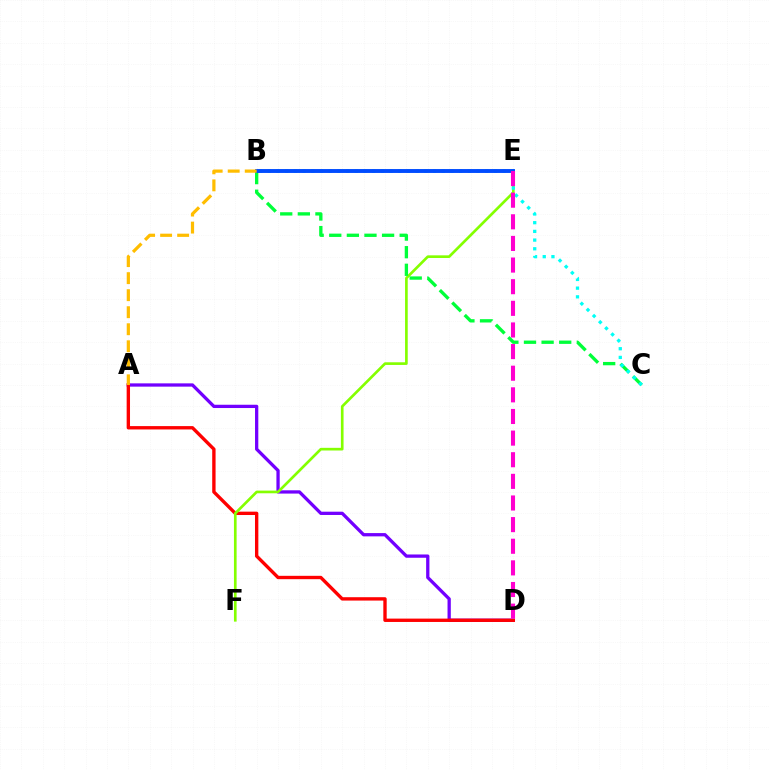{('A', 'D'): [{'color': '#7200ff', 'line_style': 'solid', 'thickness': 2.36}, {'color': '#ff0000', 'line_style': 'solid', 'thickness': 2.42}], ('E', 'F'): [{'color': '#84ff00', 'line_style': 'solid', 'thickness': 1.92}], ('B', 'C'): [{'color': '#00ff39', 'line_style': 'dashed', 'thickness': 2.39}, {'color': '#00fff6', 'line_style': 'dotted', 'thickness': 2.36}], ('B', 'E'): [{'color': '#004bff', 'line_style': 'solid', 'thickness': 2.8}], ('D', 'E'): [{'color': '#ff00cf', 'line_style': 'dashed', 'thickness': 2.94}], ('A', 'B'): [{'color': '#ffbd00', 'line_style': 'dashed', 'thickness': 2.31}]}